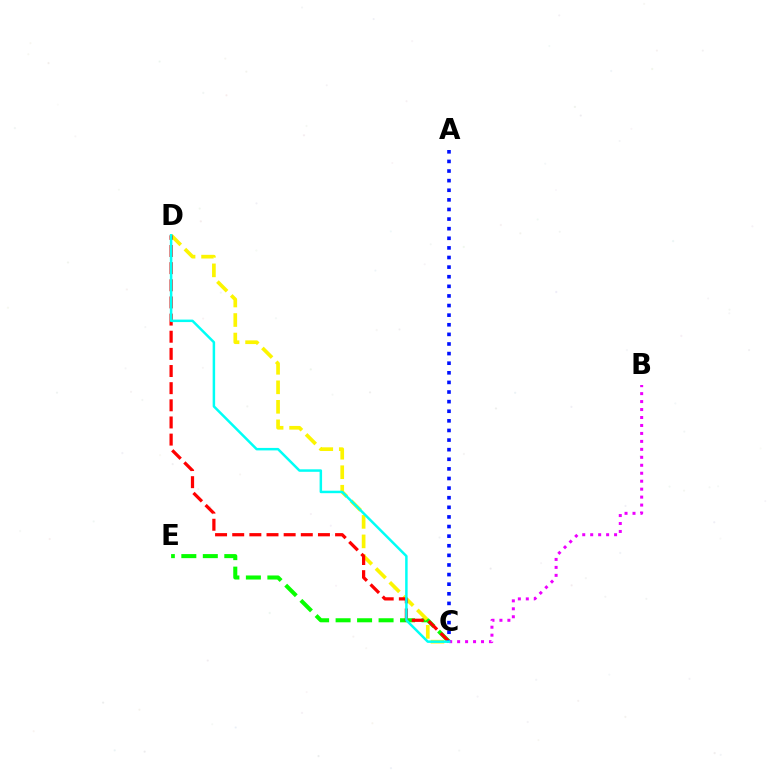{('C', 'E'): [{'color': '#08ff00', 'line_style': 'dashed', 'thickness': 2.92}], ('C', 'D'): [{'color': '#fcf500', 'line_style': 'dashed', 'thickness': 2.65}, {'color': '#ff0000', 'line_style': 'dashed', 'thickness': 2.33}, {'color': '#00fff6', 'line_style': 'solid', 'thickness': 1.79}], ('A', 'C'): [{'color': '#0010ff', 'line_style': 'dotted', 'thickness': 2.61}], ('B', 'C'): [{'color': '#ee00ff', 'line_style': 'dotted', 'thickness': 2.16}]}